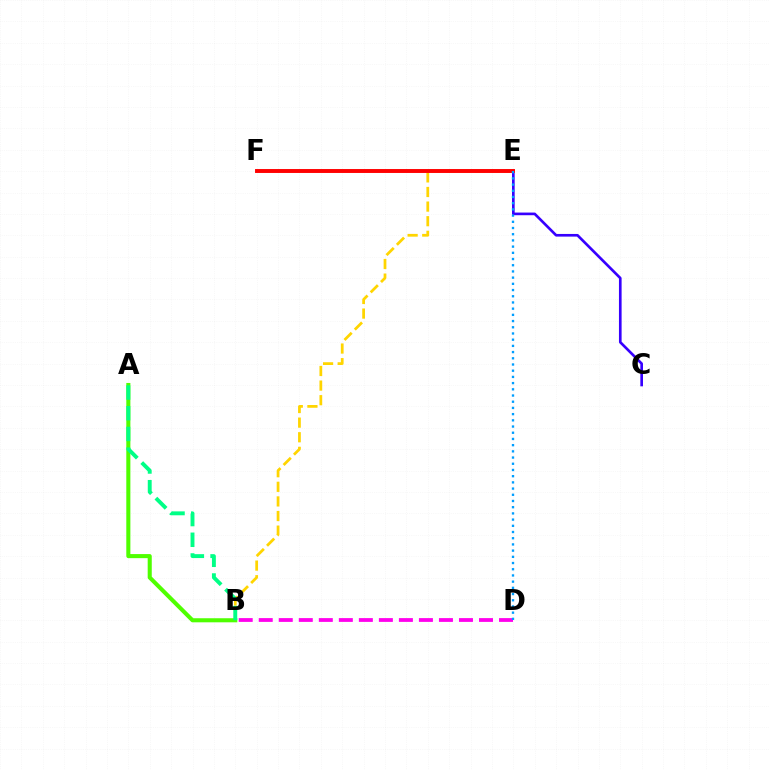{('B', 'D'): [{'color': '#ff00ed', 'line_style': 'dashed', 'thickness': 2.72}], ('B', 'E'): [{'color': '#ffd500', 'line_style': 'dashed', 'thickness': 1.98}], ('A', 'B'): [{'color': '#4fff00', 'line_style': 'solid', 'thickness': 2.93}, {'color': '#00ff86', 'line_style': 'dashed', 'thickness': 2.81}], ('C', 'E'): [{'color': '#3700ff', 'line_style': 'solid', 'thickness': 1.91}], ('E', 'F'): [{'color': '#ff0000', 'line_style': 'solid', 'thickness': 2.82}], ('D', 'E'): [{'color': '#009eff', 'line_style': 'dotted', 'thickness': 1.69}]}